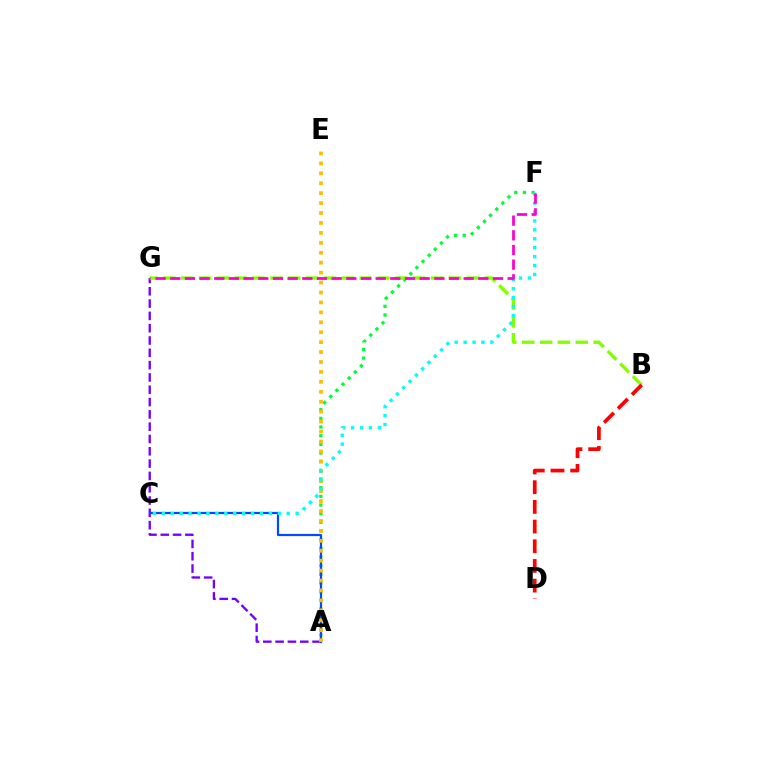{('A', 'G'): [{'color': '#7200ff', 'line_style': 'dashed', 'thickness': 1.67}], ('A', 'F'): [{'color': '#00ff39', 'line_style': 'dotted', 'thickness': 2.35}], ('B', 'G'): [{'color': '#84ff00', 'line_style': 'dashed', 'thickness': 2.42}], ('A', 'C'): [{'color': '#004bff', 'line_style': 'solid', 'thickness': 1.59}], ('A', 'E'): [{'color': '#ffbd00', 'line_style': 'dotted', 'thickness': 2.7}], ('C', 'F'): [{'color': '#00fff6', 'line_style': 'dotted', 'thickness': 2.42}], ('B', 'D'): [{'color': '#ff0000', 'line_style': 'dashed', 'thickness': 2.67}], ('F', 'G'): [{'color': '#ff00cf', 'line_style': 'dashed', 'thickness': 1.99}]}